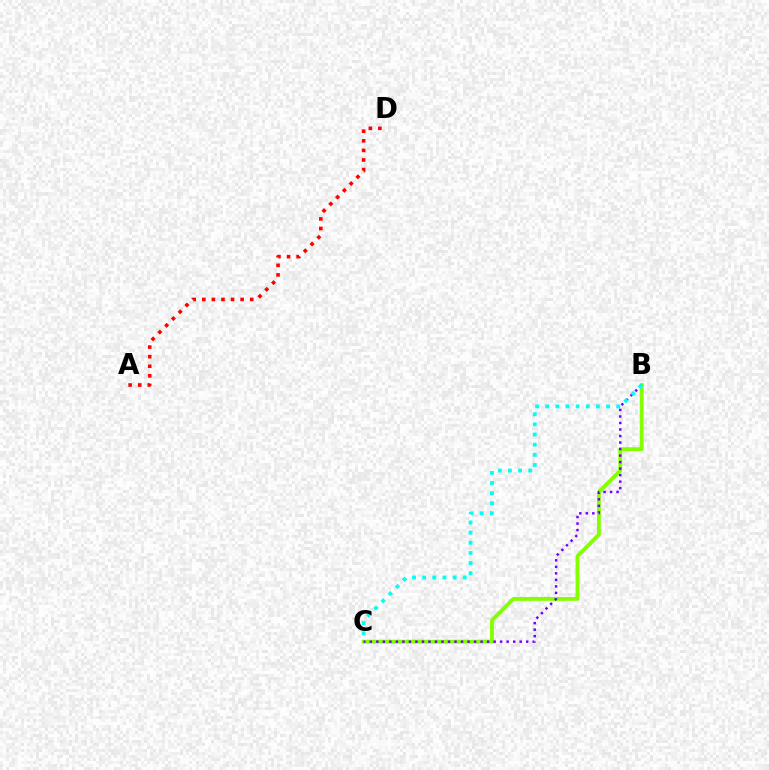{('A', 'D'): [{'color': '#ff0000', 'line_style': 'dotted', 'thickness': 2.6}], ('B', 'C'): [{'color': '#84ff00', 'line_style': 'solid', 'thickness': 2.78}, {'color': '#7200ff', 'line_style': 'dotted', 'thickness': 1.77}, {'color': '#00fff6', 'line_style': 'dotted', 'thickness': 2.76}]}